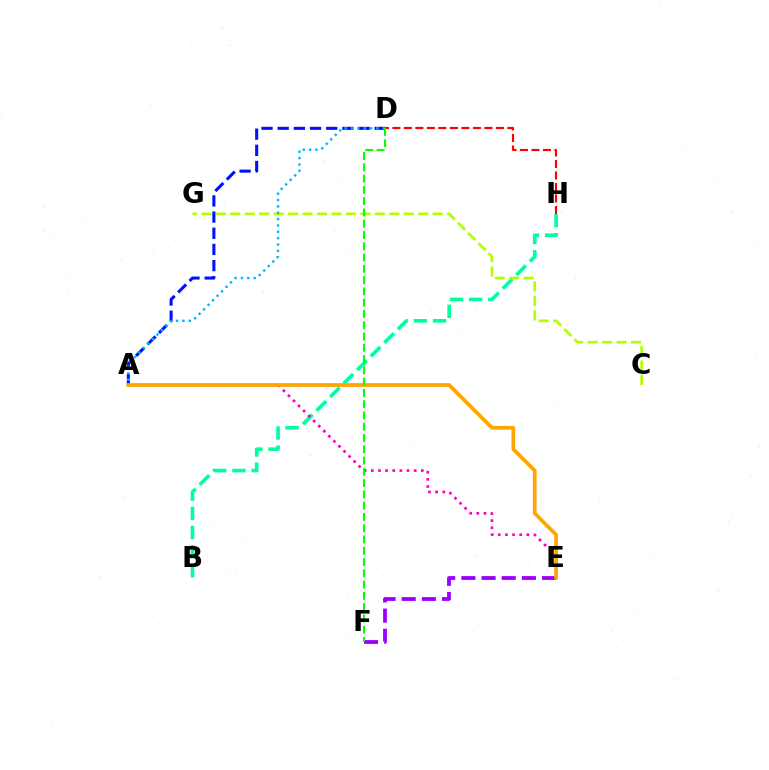{('E', 'F'): [{'color': '#9b00ff', 'line_style': 'dashed', 'thickness': 2.74}], ('B', 'H'): [{'color': '#00ff9d', 'line_style': 'dashed', 'thickness': 2.61}], ('A', 'E'): [{'color': '#ff00bd', 'line_style': 'dotted', 'thickness': 1.94}, {'color': '#ffa500', 'line_style': 'solid', 'thickness': 2.67}], ('C', 'G'): [{'color': '#b3ff00', 'line_style': 'dashed', 'thickness': 1.96}], ('D', 'H'): [{'color': '#ff0000', 'line_style': 'dashed', 'thickness': 1.56}], ('A', 'D'): [{'color': '#0010ff', 'line_style': 'dashed', 'thickness': 2.2}, {'color': '#00b5ff', 'line_style': 'dotted', 'thickness': 1.73}], ('D', 'F'): [{'color': '#08ff00', 'line_style': 'dashed', 'thickness': 1.53}]}